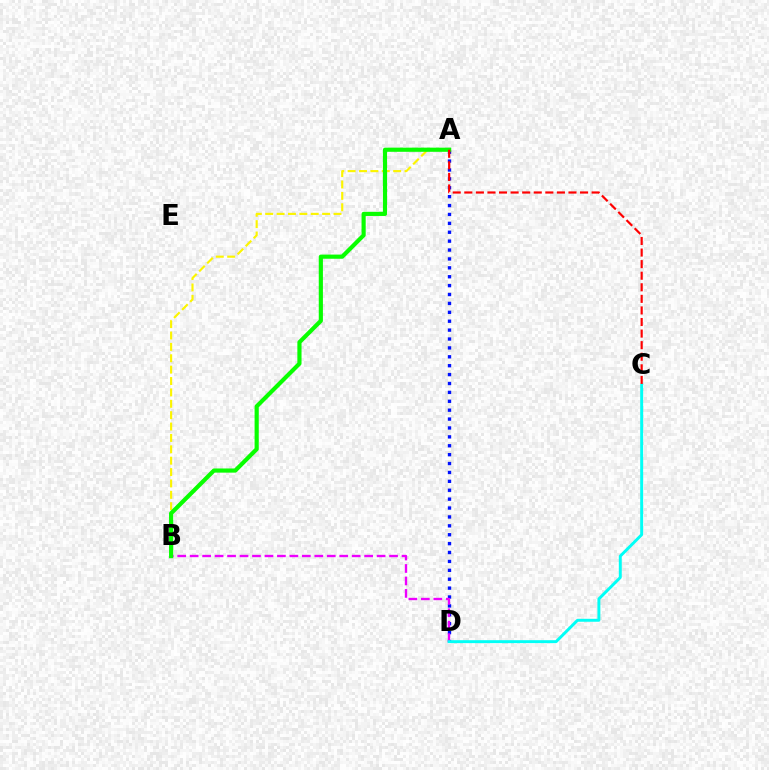{('A', 'D'): [{'color': '#0010ff', 'line_style': 'dotted', 'thickness': 2.42}], ('A', 'B'): [{'color': '#fcf500', 'line_style': 'dashed', 'thickness': 1.55}, {'color': '#08ff00', 'line_style': 'solid', 'thickness': 3.0}], ('B', 'D'): [{'color': '#ee00ff', 'line_style': 'dashed', 'thickness': 1.69}], ('C', 'D'): [{'color': '#00fff6', 'line_style': 'solid', 'thickness': 2.12}], ('A', 'C'): [{'color': '#ff0000', 'line_style': 'dashed', 'thickness': 1.57}]}